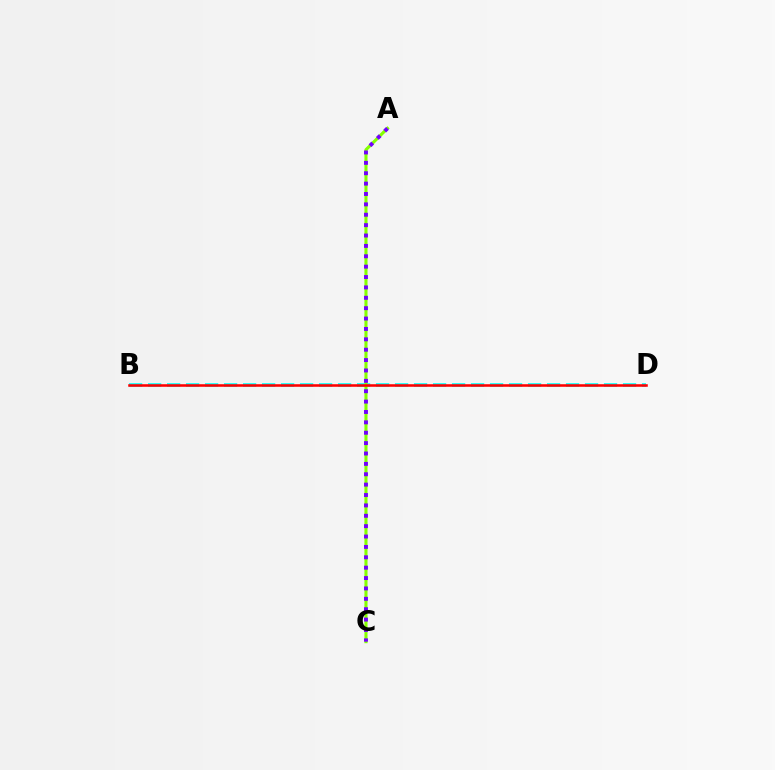{('B', 'D'): [{'color': '#00fff6', 'line_style': 'dashed', 'thickness': 2.58}, {'color': '#ff0000', 'line_style': 'solid', 'thickness': 1.84}], ('A', 'C'): [{'color': '#84ff00', 'line_style': 'solid', 'thickness': 2.22}, {'color': '#7200ff', 'line_style': 'dotted', 'thickness': 2.82}]}